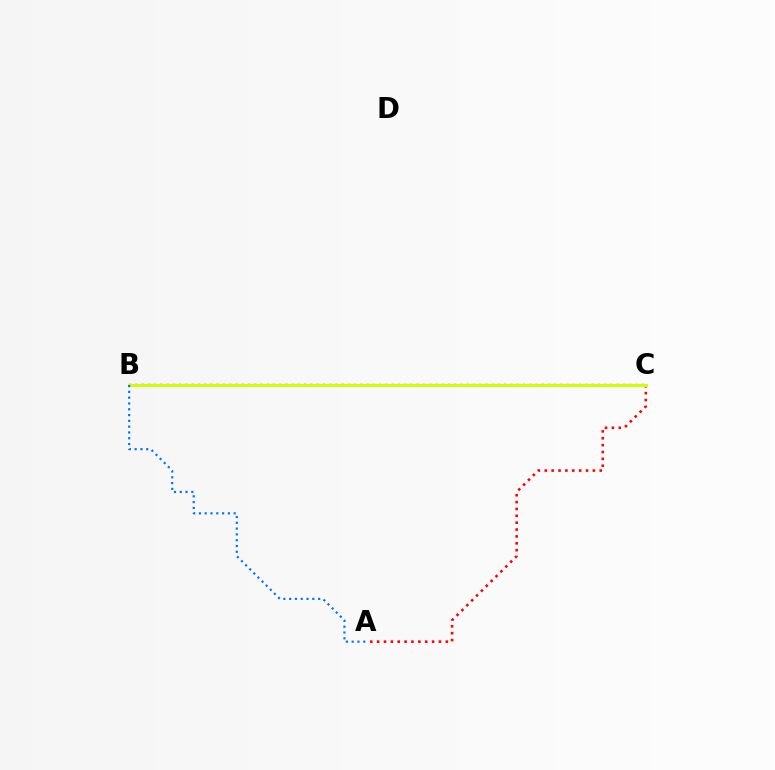{('B', 'C'): [{'color': '#00ff5c', 'line_style': 'dotted', 'thickness': 1.92}, {'color': '#b900ff', 'line_style': 'dotted', 'thickness': 1.7}, {'color': '#d1ff00', 'line_style': 'solid', 'thickness': 2.14}], ('A', 'C'): [{'color': '#ff0000', 'line_style': 'dotted', 'thickness': 1.87}], ('A', 'B'): [{'color': '#0074ff', 'line_style': 'dotted', 'thickness': 1.57}]}